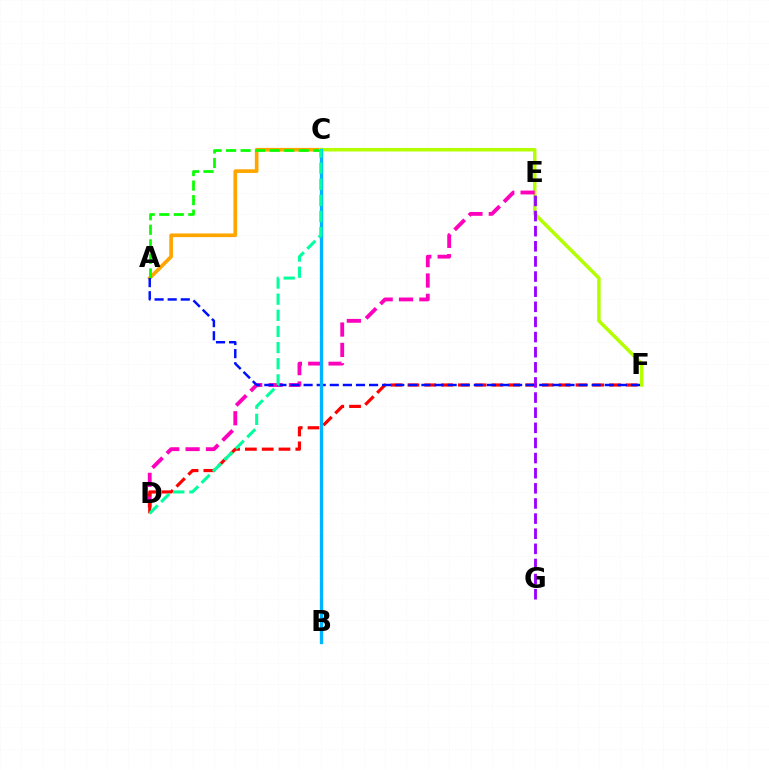{('A', 'C'): [{'color': '#ffa500', 'line_style': 'solid', 'thickness': 2.65}, {'color': '#08ff00', 'line_style': 'dashed', 'thickness': 1.97}], ('C', 'F'): [{'color': '#b3ff00', 'line_style': 'solid', 'thickness': 2.52}], ('D', 'E'): [{'color': '#ff00bd', 'line_style': 'dashed', 'thickness': 2.76}], ('D', 'F'): [{'color': '#ff0000', 'line_style': 'dashed', 'thickness': 2.28}], ('A', 'F'): [{'color': '#0010ff', 'line_style': 'dashed', 'thickness': 1.78}], ('B', 'C'): [{'color': '#00b5ff', 'line_style': 'solid', 'thickness': 2.38}], ('C', 'D'): [{'color': '#00ff9d', 'line_style': 'dashed', 'thickness': 2.19}], ('E', 'G'): [{'color': '#9b00ff', 'line_style': 'dashed', 'thickness': 2.06}]}